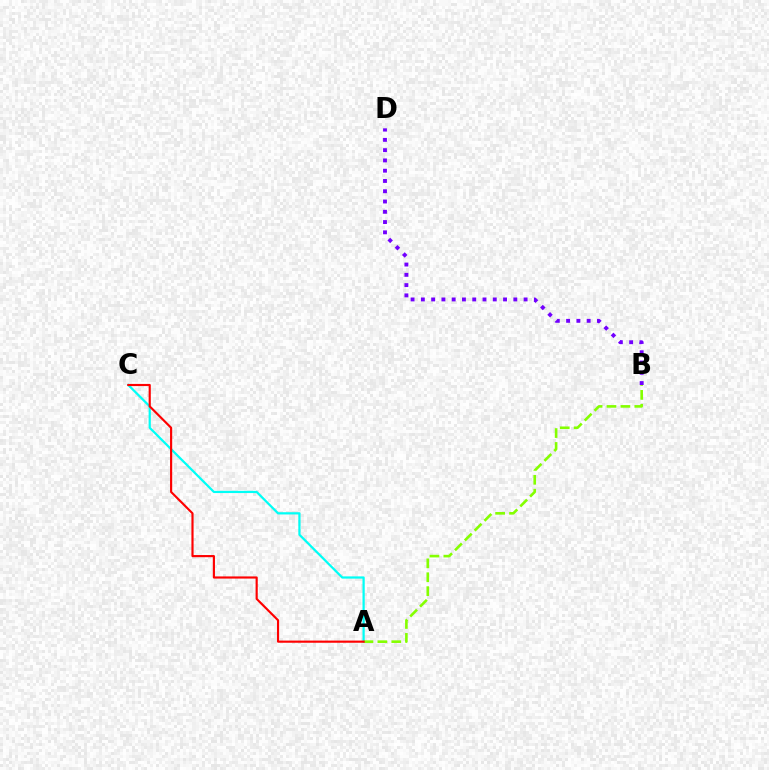{('A', 'C'): [{'color': '#00fff6', 'line_style': 'solid', 'thickness': 1.6}, {'color': '#ff0000', 'line_style': 'solid', 'thickness': 1.55}], ('A', 'B'): [{'color': '#84ff00', 'line_style': 'dashed', 'thickness': 1.89}], ('B', 'D'): [{'color': '#7200ff', 'line_style': 'dotted', 'thickness': 2.79}]}